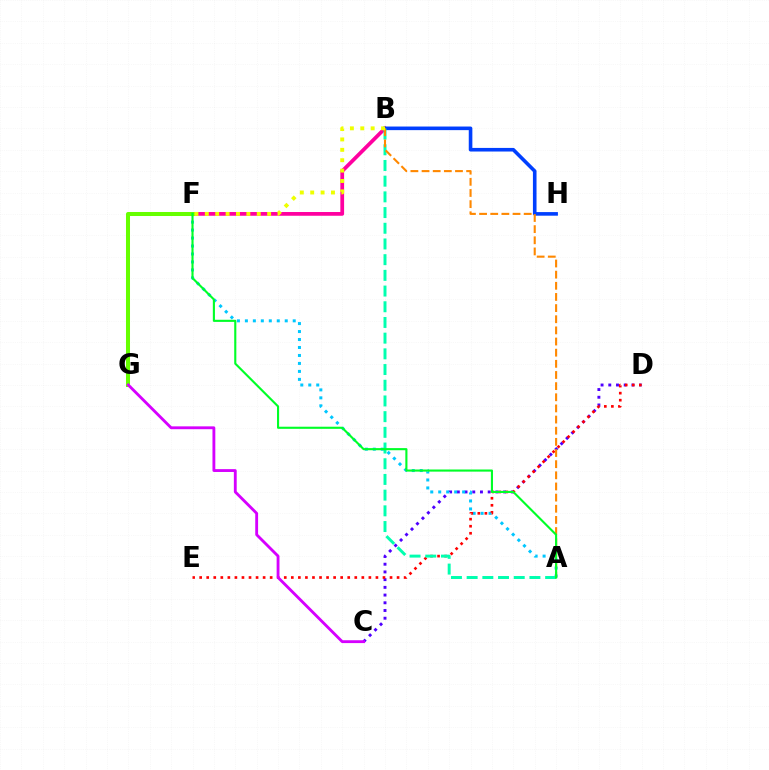{('B', 'F'): [{'color': '#ff00a0', 'line_style': 'solid', 'thickness': 2.7}, {'color': '#eeff00', 'line_style': 'dotted', 'thickness': 2.82}], ('C', 'D'): [{'color': '#4f00ff', 'line_style': 'dotted', 'thickness': 2.1}], ('B', 'H'): [{'color': '#003fff', 'line_style': 'solid', 'thickness': 2.59}], ('A', 'F'): [{'color': '#00c7ff', 'line_style': 'dotted', 'thickness': 2.17}, {'color': '#00ff27', 'line_style': 'solid', 'thickness': 1.53}], ('D', 'E'): [{'color': '#ff0000', 'line_style': 'dotted', 'thickness': 1.92}], ('F', 'G'): [{'color': '#66ff00', 'line_style': 'solid', 'thickness': 2.9}], ('A', 'B'): [{'color': '#00ffaf', 'line_style': 'dashed', 'thickness': 2.13}, {'color': '#ff8800', 'line_style': 'dashed', 'thickness': 1.51}], ('C', 'G'): [{'color': '#d600ff', 'line_style': 'solid', 'thickness': 2.05}]}